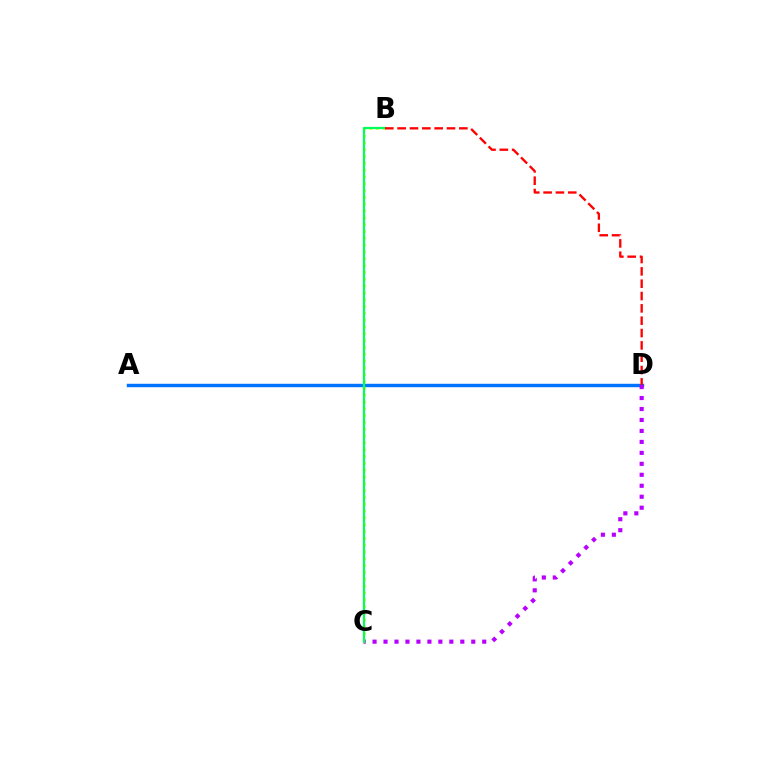{('A', 'D'): [{'color': '#0074ff', 'line_style': 'solid', 'thickness': 2.46}], ('B', 'C'): [{'color': '#d1ff00', 'line_style': 'dotted', 'thickness': 1.85}, {'color': '#00ff5c', 'line_style': 'solid', 'thickness': 1.6}], ('C', 'D'): [{'color': '#b900ff', 'line_style': 'dotted', 'thickness': 2.98}], ('B', 'D'): [{'color': '#ff0000', 'line_style': 'dashed', 'thickness': 1.68}]}